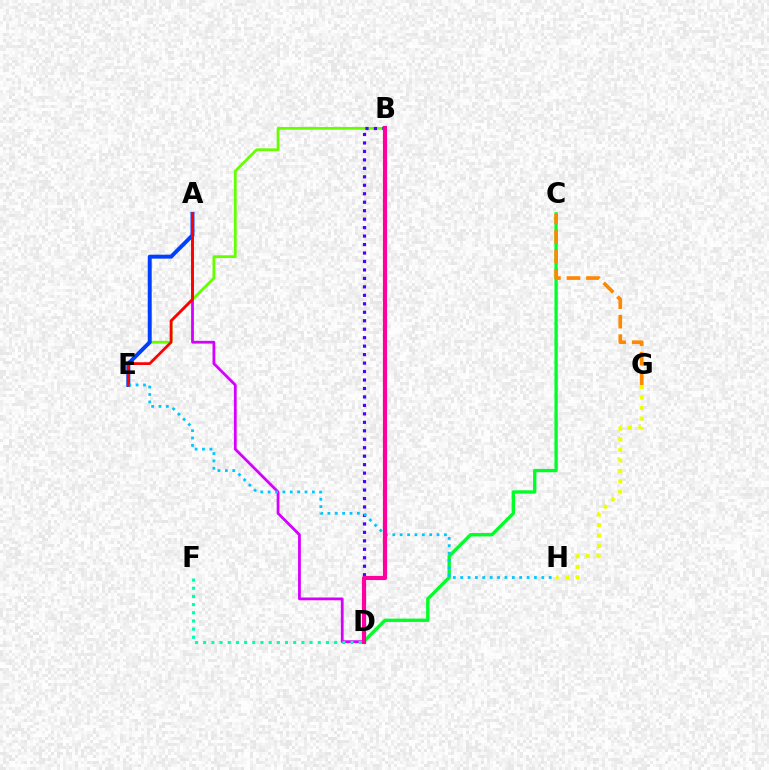{('B', 'E'): [{'color': '#66ff00', 'line_style': 'solid', 'thickness': 1.99}], ('B', 'D'): [{'color': '#4f00ff', 'line_style': 'dotted', 'thickness': 2.3}, {'color': '#ff00a0', 'line_style': 'solid', 'thickness': 2.98}], ('A', 'E'): [{'color': '#003fff', 'line_style': 'solid', 'thickness': 2.85}, {'color': '#ff0000', 'line_style': 'solid', 'thickness': 1.97}], ('A', 'D'): [{'color': '#d600ff', 'line_style': 'solid', 'thickness': 2.01}], ('G', 'H'): [{'color': '#eeff00', 'line_style': 'dotted', 'thickness': 2.86}], ('C', 'D'): [{'color': '#00ff27', 'line_style': 'solid', 'thickness': 2.4}], ('E', 'H'): [{'color': '#00c7ff', 'line_style': 'dotted', 'thickness': 2.0}], ('D', 'F'): [{'color': '#00ffaf', 'line_style': 'dotted', 'thickness': 2.22}], ('C', 'G'): [{'color': '#ff8800', 'line_style': 'dashed', 'thickness': 2.65}]}